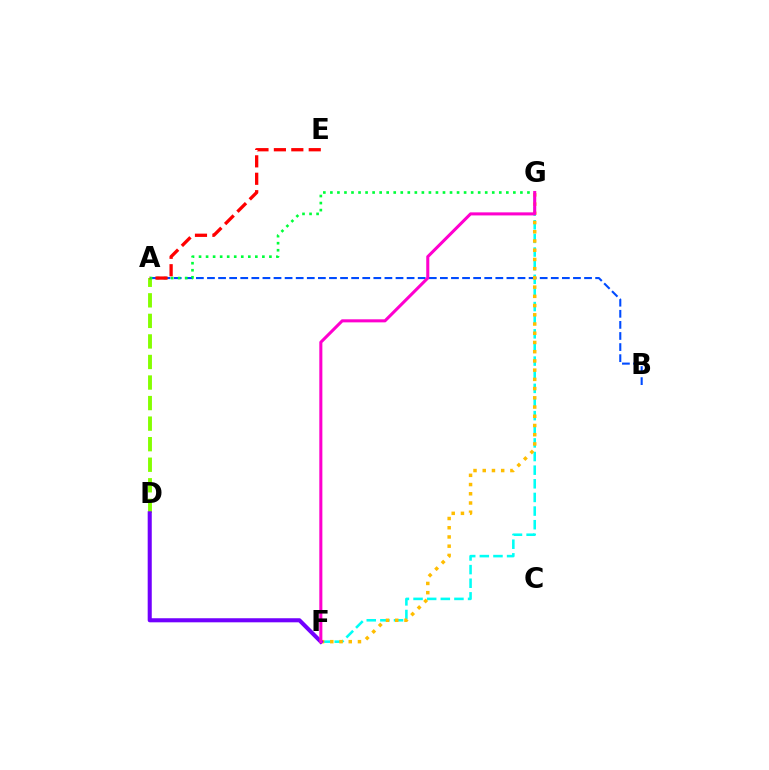{('F', 'G'): [{'color': '#00fff6', 'line_style': 'dashed', 'thickness': 1.85}, {'color': '#ffbd00', 'line_style': 'dotted', 'thickness': 2.51}, {'color': '#ff00cf', 'line_style': 'solid', 'thickness': 2.2}], ('A', 'B'): [{'color': '#004bff', 'line_style': 'dashed', 'thickness': 1.51}], ('A', 'D'): [{'color': '#84ff00', 'line_style': 'dashed', 'thickness': 2.79}], ('A', 'G'): [{'color': '#00ff39', 'line_style': 'dotted', 'thickness': 1.91}], ('D', 'F'): [{'color': '#7200ff', 'line_style': 'solid', 'thickness': 2.93}], ('A', 'E'): [{'color': '#ff0000', 'line_style': 'dashed', 'thickness': 2.37}]}